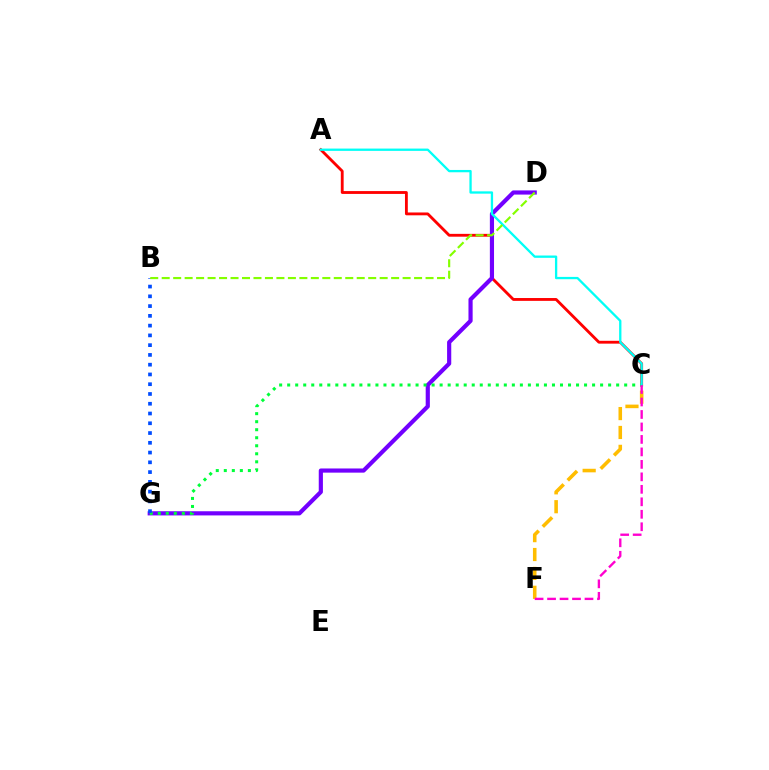{('A', 'C'): [{'color': '#ff0000', 'line_style': 'solid', 'thickness': 2.04}, {'color': '#00fff6', 'line_style': 'solid', 'thickness': 1.66}], ('D', 'G'): [{'color': '#7200ff', 'line_style': 'solid', 'thickness': 3.0}], ('C', 'G'): [{'color': '#00ff39', 'line_style': 'dotted', 'thickness': 2.18}], ('C', 'F'): [{'color': '#ffbd00', 'line_style': 'dashed', 'thickness': 2.57}, {'color': '#ff00cf', 'line_style': 'dashed', 'thickness': 1.69}], ('B', 'G'): [{'color': '#004bff', 'line_style': 'dotted', 'thickness': 2.65}], ('B', 'D'): [{'color': '#84ff00', 'line_style': 'dashed', 'thickness': 1.56}]}